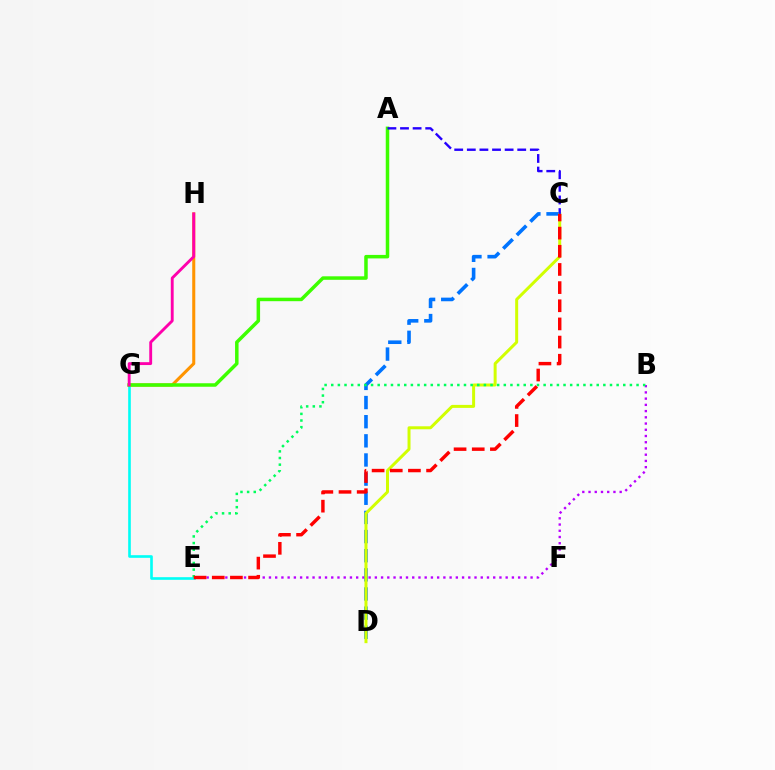{('B', 'E'): [{'color': '#b900ff', 'line_style': 'dotted', 'thickness': 1.69}, {'color': '#00ff5c', 'line_style': 'dotted', 'thickness': 1.8}], ('G', 'H'): [{'color': '#ff9400', 'line_style': 'solid', 'thickness': 2.2}, {'color': '#ff00ac', 'line_style': 'solid', 'thickness': 2.07}], ('C', 'D'): [{'color': '#0074ff', 'line_style': 'dashed', 'thickness': 2.6}, {'color': '#d1ff00', 'line_style': 'solid', 'thickness': 2.15}], ('E', 'G'): [{'color': '#00fff6', 'line_style': 'solid', 'thickness': 1.9}], ('A', 'G'): [{'color': '#3dff00', 'line_style': 'solid', 'thickness': 2.52}], ('C', 'E'): [{'color': '#ff0000', 'line_style': 'dashed', 'thickness': 2.47}], ('A', 'C'): [{'color': '#2500ff', 'line_style': 'dashed', 'thickness': 1.71}]}